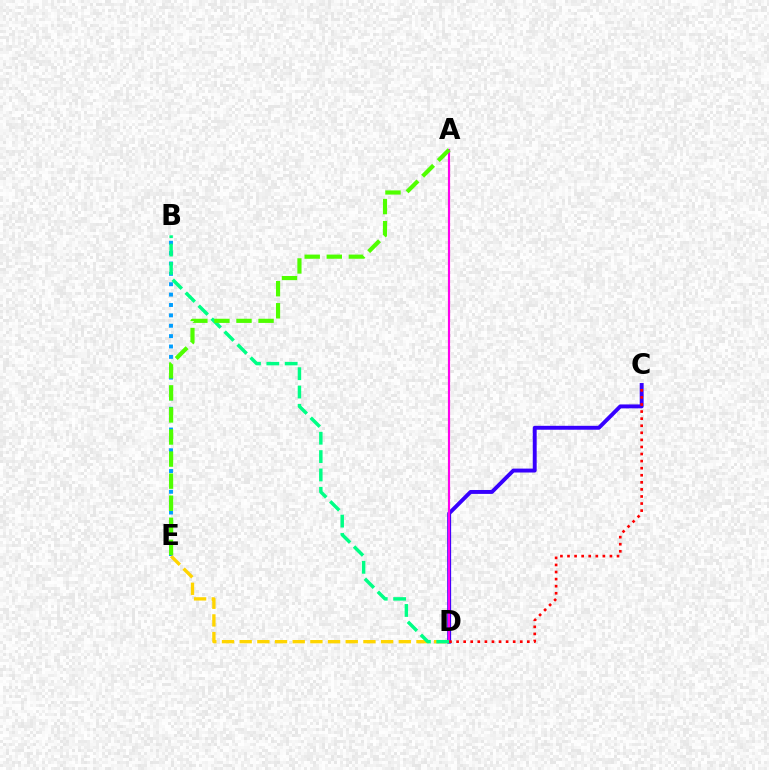{('C', 'D'): [{'color': '#3700ff', 'line_style': 'solid', 'thickness': 2.82}, {'color': '#ff0000', 'line_style': 'dotted', 'thickness': 1.92}], ('B', 'E'): [{'color': '#009eff', 'line_style': 'dotted', 'thickness': 2.82}], ('D', 'E'): [{'color': '#ffd500', 'line_style': 'dashed', 'thickness': 2.4}], ('A', 'D'): [{'color': '#ff00ed', 'line_style': 'solid', 'thickness': 1.57}], ('B', 'D'): [{'color': '#00ff86', 'line_style': 'dashed', 'thickness': 2.49}], ('A', 'E'): [{'color': '#4fff00', 'line_style': 'dashed', 'thickness': 3.0}]}